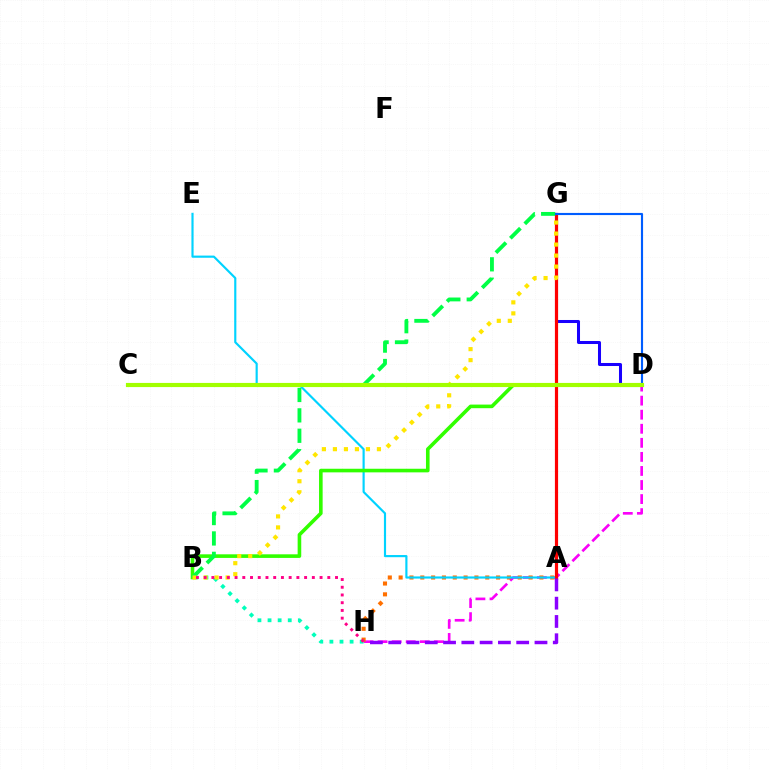{('D', 'H'): [{'color': '#fa00f9', 'line_style': 'dashed', 'thickness': 1.91}], ('B', 'H'): [{'color': '#00ffbb', 'line_style': 'dotted', 'thickness': 2.74}, {'color': '#ff0088', 'line_style': 'dotted', 'thickness': 2.1}], ('D', 'G'): [{'color': '#1900ff', 'line_style': 'solid', 'thickness': 2.18}, {'color': '#005dff', 'line_style': 'solid', 'thickness': 1.54}], ('A', 'H'): [{'color': '#ff7000', 'line_style': 'dotted', 'thickness': 2.94}, {'color': '#8a00ff', 'line_style': 'dashed', 'thickness': 2.48}], ('A', 'E'): [{'color': '#00d3ff', 'line_style': 'solid', 'thickness': 1.55}], ('B', 'D'): [{'color': '#31ff00', 'line_style': 'solid', 'thickness': 2.6}], ('A', 'G'): [{'color': '#ff0000', 'line_style': 'solid', 'thickness': 2.29}], ('B', 'G'): [{'color': '#00ff45', 'line_style': 'dashed', 'thickness': 2.77}, {'color': '#ffe600', 'line_style': 'dotted', 'thickness': 2.99}], ('C', 'D'): [{'color': '#a2ff00', 'line_style': 'solid', 'thickness': 2.99}]}